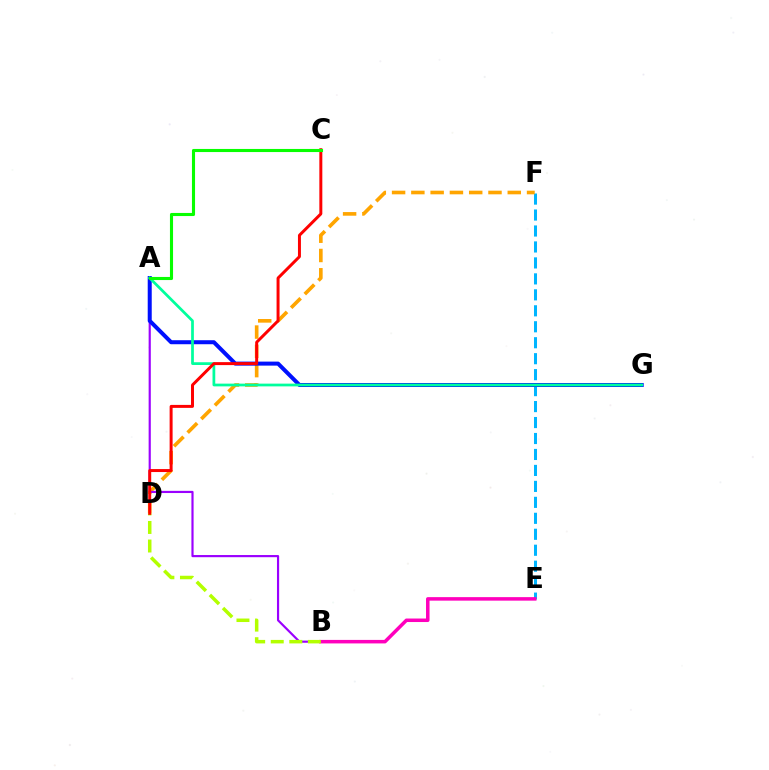{('E', 'F'): [{'color': '#00b5ff', 'line_style': 'dashed', 'thickness': 2.17}], ('D', 'F'): [{'color': '#ffa500', 'line_style': 'dashed', 'thickness': 2.62}], ('A', 'B'): [{'color': '#9b00ff', 'line_style': 'solid', 'thickness': 1.56}], ('A', 'G'): [{'color': '#0010ff', 'line_style': 'solid', 'thickness': 2.89}, {'color': '#00ff9d', 'line_style': 'solid', 'thickness': 1.98}], ('B', 'E'): [{'color': '#ff00bd', 'line_style': 'solid', 'thickness': 2.53}], ('B', 'D'): [{'color': '#b3ff00', 'line_style': 'dashed', 'thickness': 2.52}], ('C', 'D'): [{'color': '#ff0000', 'line_style': 'solid', 'thickness': 2.14}], ('A', 'C'): [{'color': '#08ff00', 'line_style': 'solid', 'thickness': 2.24}]}